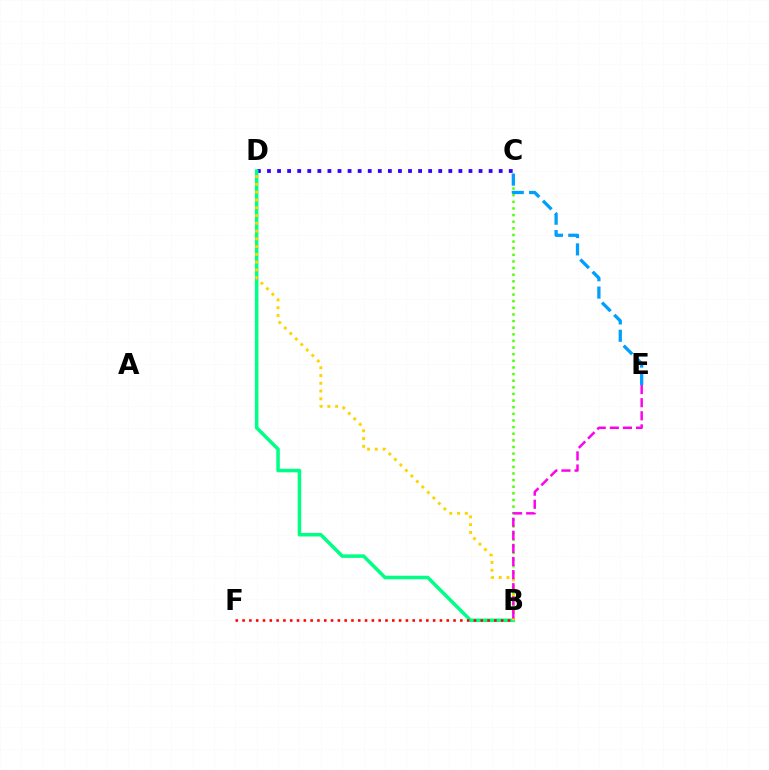{('B', 'C'): [{'color': '#4fff00', 'line_style': 'dotted', 'thickness': 1.8}], ('C', 'D'): [{'color': '#3700ff', 'line_style': 'dotted', 'thickness': 2.74}], ('B', 'D'): [{'color': '#00ff86', 'line_style': 'solid', 'thickness': 2.54}, {'color': '#ffd500', 'line_style': 'dotted', 'thickness': 2.11}], ('B', 'F'): [{'color': '#ff0000', 'line_style': 'dotted', 'thickness': 1.85}], ('B', 'E'): [{'color': '#ff00ed', 'line_style': 'dashed', 'thickness': 1.78}], ('C', 'E'): [{'color': '#009eff', 'line_style': 'dashed', 'thickness': 2.36}]}